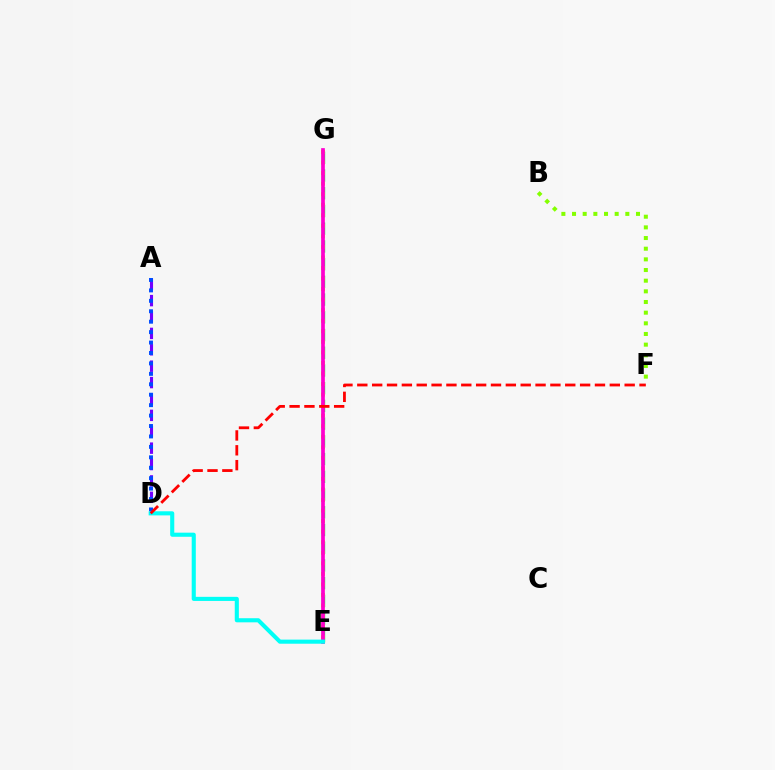{('E', 'G'): [{'color': '#00ff39', 'line_style': 'dashed', 'thickness': 2.41}, {'color': '#ffbd00', 'line_style': 'dotted', 'thickness': 2.87}, {'color': '#ff00cf', 'line_style': 'solid', 'thickness': 2.67}], ('A', 'D'): [{'color': '#7200ff', 'line_style': 'dashed', 'thickness': 2.23}, {'color': '#004bff', 'line_style': 'dotted', 'thickness': 2.83}], ('D', 'E'): [{'color': '#00fff6', 'line_style': 'solid', 'thickness': 2.95}], ('D', 'F'): [{'color': '#ff0000', 'line_style': 'dashed', 'thickness': 2.02}], ('B', 'F'): [{'color': '#84ff00', 'line_style': 'dotted', 'thickness': 2.9}]}